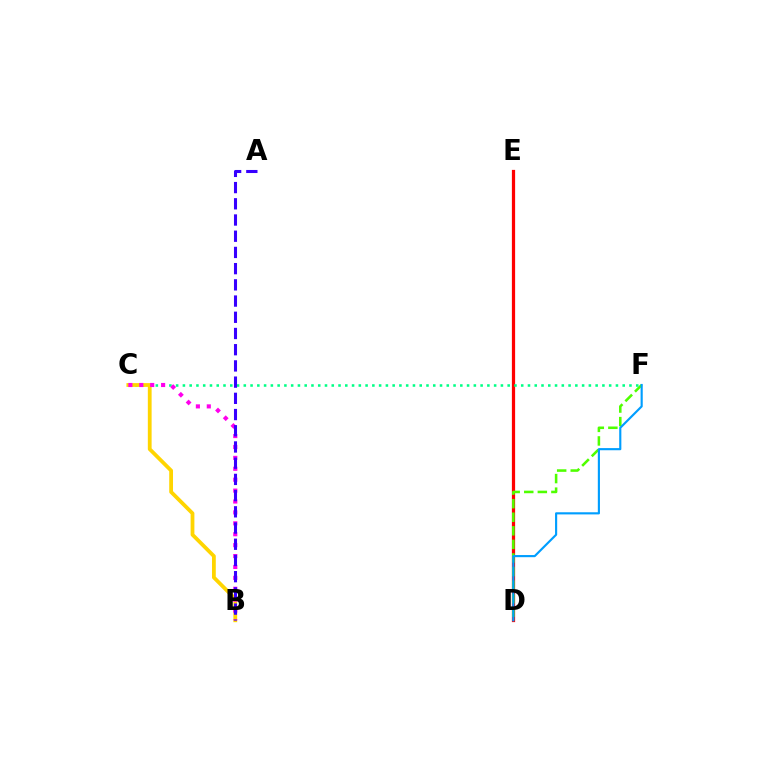{('D', 'E'): [{'color': '#ff0000', 'line_style': 'solid', 'thickness': 2.33}], ('D', 'F'): [{'color': '#4fff00', 'line_style': 'dashed', 'thickness': 1.84}, {'color': '#009eff', 'line_style': 'solid', 'thickness': 1.54}], ('C', 'F'): [{'color': '#00ff86', 'line_style': 'dotted', 'thickness': 1.84}], ('B', 'C'): [{'color': '#ffd500', 'line_style': 'solid', 'thickness': 2.73}, {'color': '#ff00ed', 'line_style': 'dotted', 'thickness': 2.96}], ('A', 'B'): [{'color': '#3700ff', 'line_style': 'dashed', 'thickness': 2.2}]}